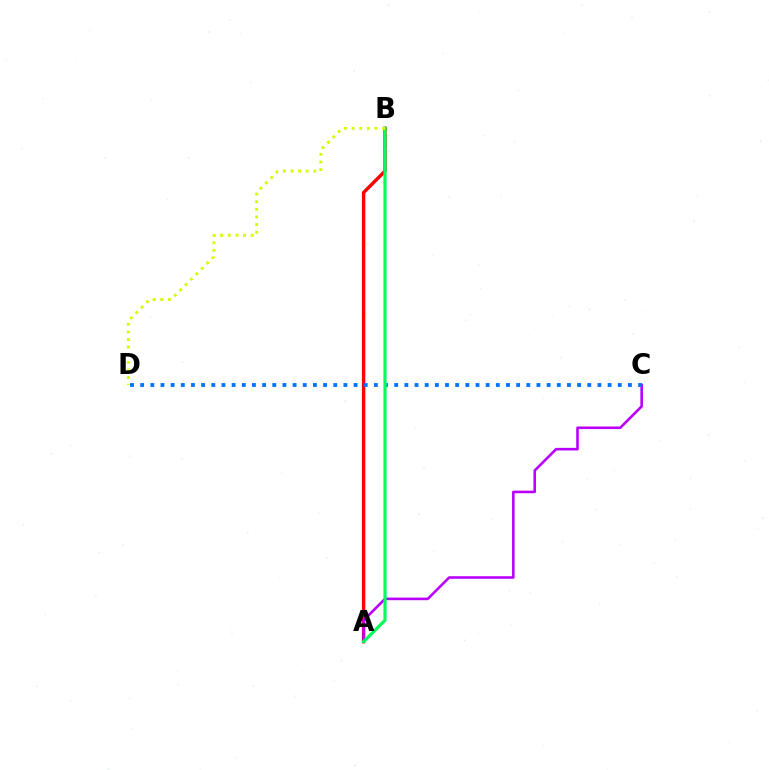{('A', 'B'): [{'color': '#ff0000', 'line_style': 'solid', 'thickness': 2.46}, {'color': '#00ff5c', 'line_style': 'solid', 'thickness': 2.29}], ('A', 'C'): [{'color': '#b900ff', 'line_style': 'solid', 'thickness': 1.87}], ('C', 'D'): [{'color': '#0074ff', 'line_style': 'dotted', 'thickness': 2.76}], ('B', 'D'): [{'color': '#d1ff00', 'line_style': 'dotted', 'thickness': 2.07}]}